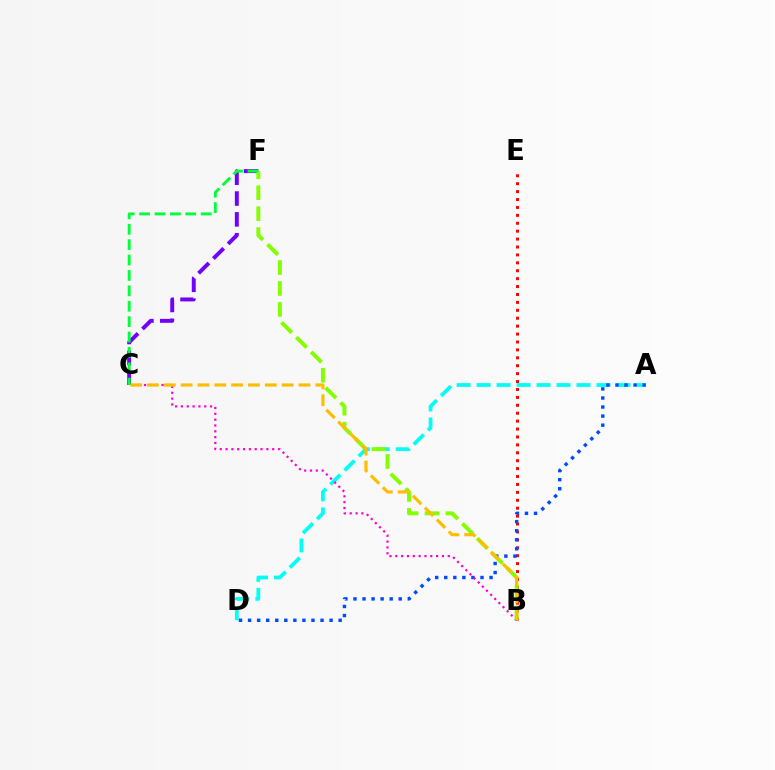{('B', 'E'): [{'color': '#ff0000', 'line_style': 'dotted', 'thickness': 2.15}], ('A', 'D'): [{'color': '#00fff6', 'line_style': 'dashed', 'thickness': 2.71}, {'color': '#004bff', 'line_style': 'dotted', 'thickness': 2.46}], ('C', 'F'): [{'color': '#7200ff', 'line_style': 'dashed', 'thickness': 2.83}, {'color': '#00ff39', 'line_style': 'dashed', 'thickness': 2.09}], ('B', 'F'): [{'color': '#84ff00', 'line_style': 'dashed', 'thickness': 2.85}], ('B', 'C'): [{'color': '#ff00cf', 'line_style': 'dotted', 'thickness': 1.58}, {'color': '#ffbd00', 'line_style': 'dashed', 'thickness': 2.29}]}